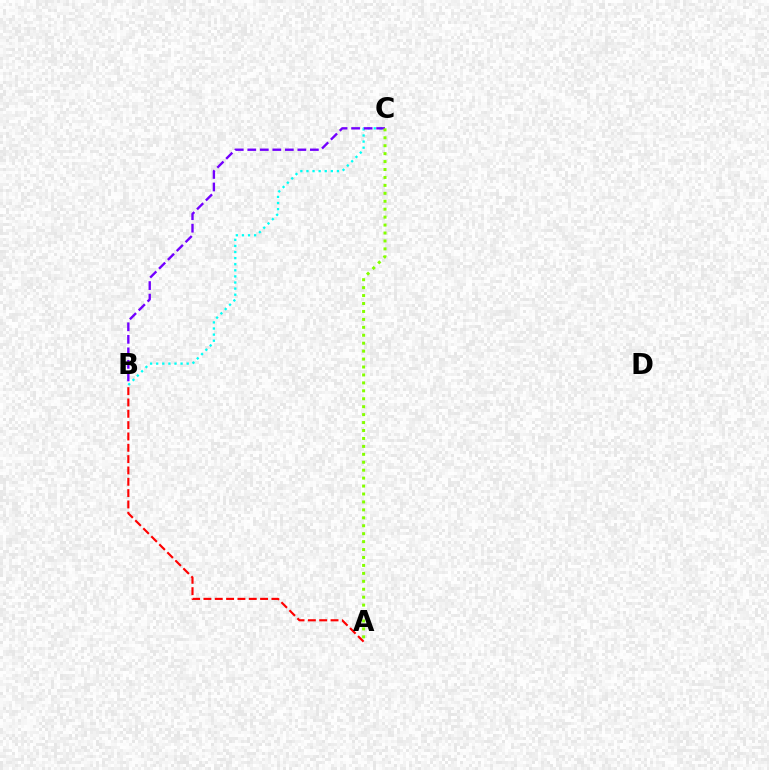{('A', 'B'): [{'color': '#ff0000', 'line_style': 'dashed', 'thickness': 1.54}], ('B', 'C'): [{'color': '#00fff6', 'line_style': 'dotted', 'thickness': 1.66}, {'color': '#7200ff', 'line_style': 'dashed', 'thickness': 1.7}], ('A', 'C'): [{'color': '#84ff00', 'line_style': 'dotted', 'thickness': 2.16}]}